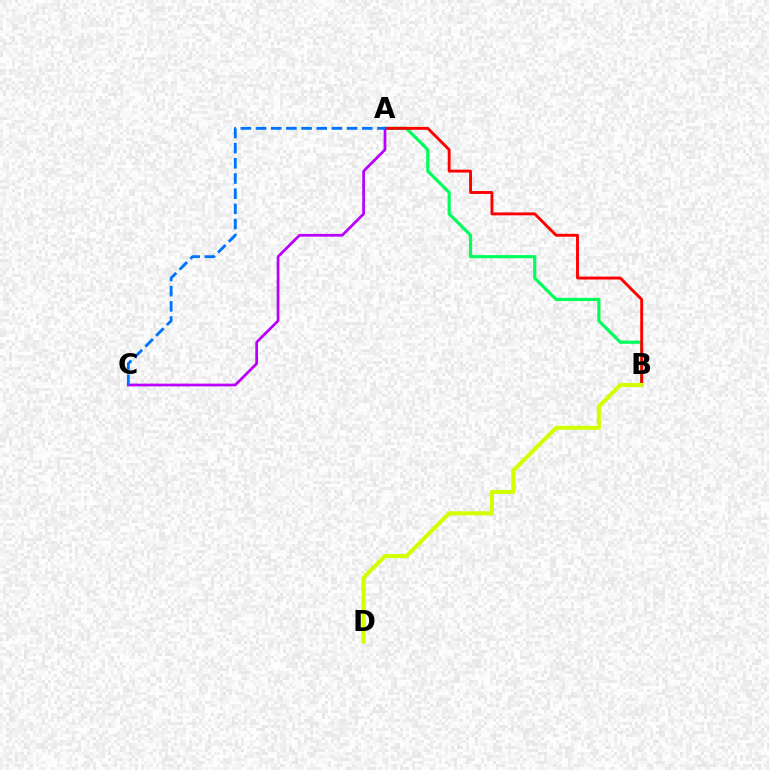{('A', 'B'): [{'color': '#00ff5c', 'line_style': 'solid', 'thickness': 2.29}, {'color': '#ff0000', 'line_style': 'solid', 'thickness': 2.09}], ('B', 'D'): [{'color': '#d1ff00', 'line_style': 'solid', 'thickness': 2.92}], ('A', 'C'): [{'color': '#b900ff', 'line_style': 'solid', 'thickness': 1.97}, {'color': '#0074ff', 'line_style': 'dashed', 'thickness': 2.06}]}